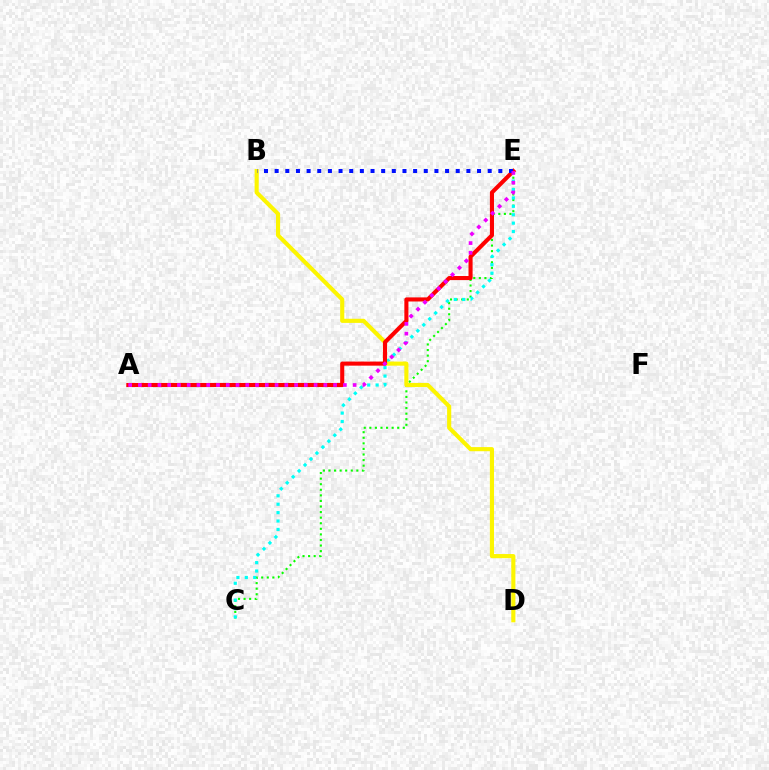{('C', 'E'): [{'color': '#08ff00', 'line_style': 'dotted', 'thickness': 1.51}, {'color': '#00fff6', 'line_style': 'dotted', 'thickness': 2.28}], ('B', 'D'): [{'color': '#fcf500', 'line_style': 'solid', 'thickness': 2.97}], ('A', 'E'): [{'color': '#ff0000', 'line_style': 'solid', 'thickness': 2.94}, {'color': '#ee00ff', 'line_style': 'dotted', 'thickness': 2.65}], ('B', 'E'): [{'color': '#0010ff', 'line_style': 'dotted', 'thickness': 2.89}]}